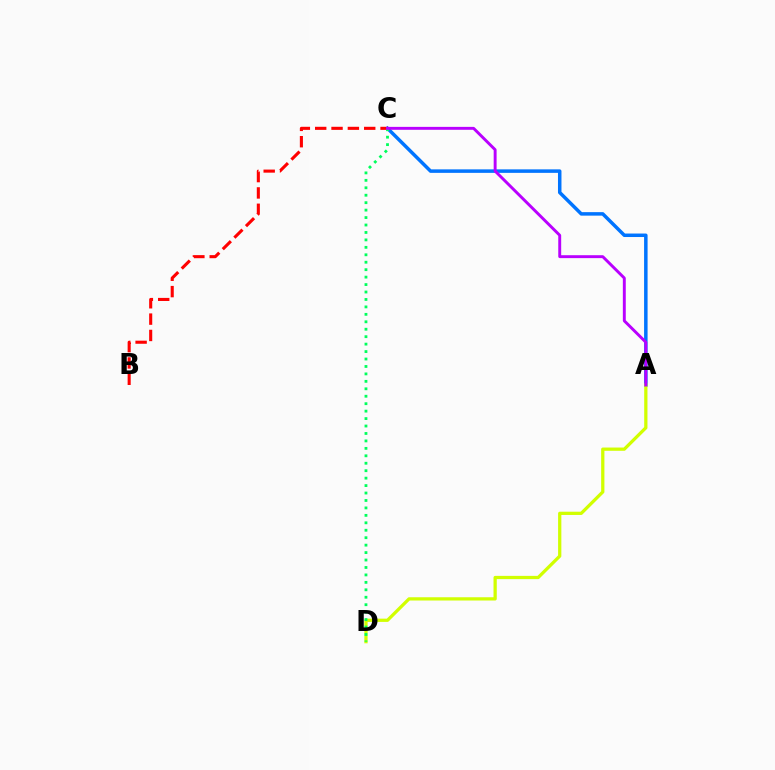{('A', 'C'): [{'color': '#0074ff', 'line_style': 'solid', 'thickness': 2.52}, {'color': '#b900ff', 'line_style': 'solid', 'thickness': 2.1}], ('B', 'C'): [{'color': '#ff0000', 'line_style': 'dashed', 'thickness': 2.22}], ('A', 'D'): [{'color': '#d1ff00', 'line_style': 'solid', 'thickness': 2.34}], ('C', 'D'): [{'color': '#00ff5c', 'line_style': 'dotted', 'thickness': 2.02}]}